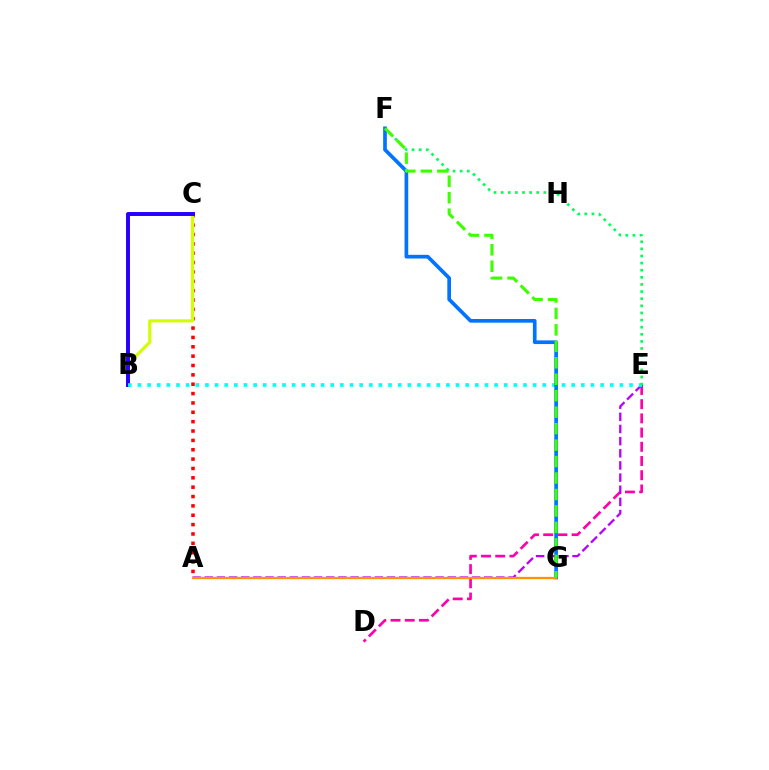{('A', 'C'): [{'color': '#ff0000', 'line_style': 'dotted', 'thickness': 2.54}], ('D', 'E'): [{'color': '#ff00ac', 'line_style': 'dashed', 'thickness': 1.93}], ('A', 'E'): [{'color': '#b900ff', 'line_style': 'dashed', 'thickness': 1.65}], ('B', 'C'): [{'color': '#d1ff00', 'line_style': 'solid', 'thickness': 2.25}, {'color': '#2500ff', 'line_style': 'solid', 'thickness': 2.83}], ('B', 'E'): [{'color': '#00fff6', 'line_style': 'dotted', 'thickness': 2.62}], ('E', 'F'): [{'color': '#00ff5c', 'line_style': 'dotted', 'thickness': 1.93}], ('F', 'G'): [{'color': '#0074ff', 'line_style': 'solid', 'thickness': 2.65}, {'color': '#3dff00', 'line_style': 'dashed', 'thickness': 2.24}], ('A', 'G'): [{'color': '#ff9400', 'line_style': 'solid', 'thickness': 1.63}]}